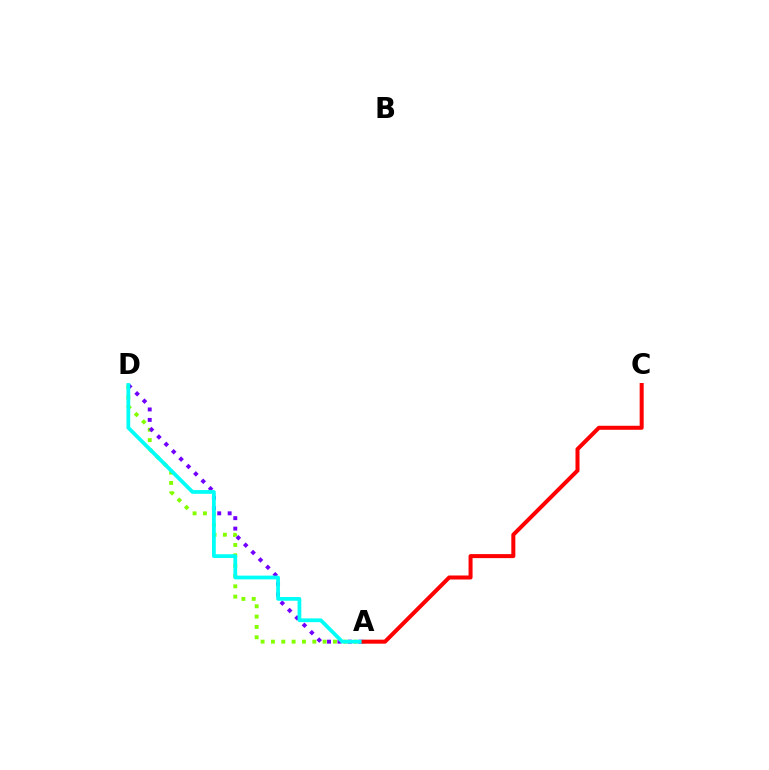{('A', 'D'): [{'color': '#84ff00', 'line_style': 'dotted', 'thickness': 2.81}, {'color': '#7200ff', 'line_style': 'dotted', 'thickness': 2.84}, {'color': '#00fff6', 'line_style': 'solid', 'thickness': 2.7}], ('A', 'C'): [{'color': '#ff0000', 'line_style': 'solid', 'thickness': 2.89}]}